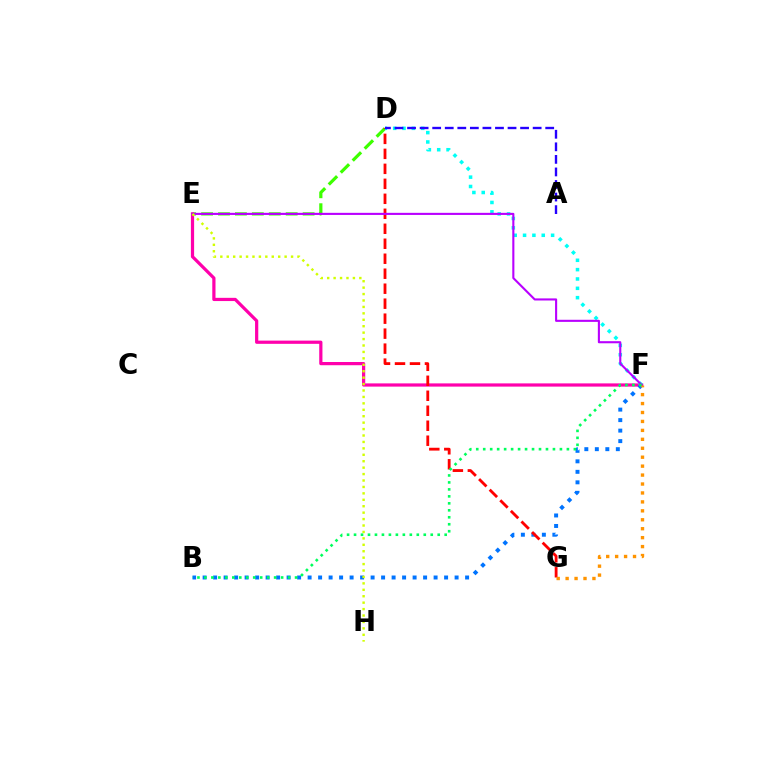{('D', 'E'): [{'color': '#3dff00', 'line_style': 'dashed', 'thickness': 2.3}], ('E', 'F'): [{'color': '#ff00ac', 'line_style': 'solid', 'thickness': 2.32}, {'color': '#b900ff', 'line_style': 'solid', 'thickness': 1.51}], ('B', 'F'): [{'color': '#0074ff', 'line_style': 'dotted', 'thickness': 2.85}, {'color': '#00ff5c', 'line_style': 'dotted', 'thickness': 1.89}], ('D', 'G'): [{'color': '#ff0000', 'line_style': 'dashed', 'thickness': 2.04}], ('D', 'F'): [{'color': '#00fff6', 'line_style': 'dotted', 'thickness': 2.54}], ('F', 'G'): [{'color': '#ff9400', 'line_style': 'dotted', 'thickness': 2.43}], ('E', 'H'): [{'color': '#d1ff00', 'line_style': 'dotted', 'thickness': 1.75}], ('A', 'D'): [{'color': '#2500ff', 'line_style': 'dashed', 'thickness': 1.71}]}